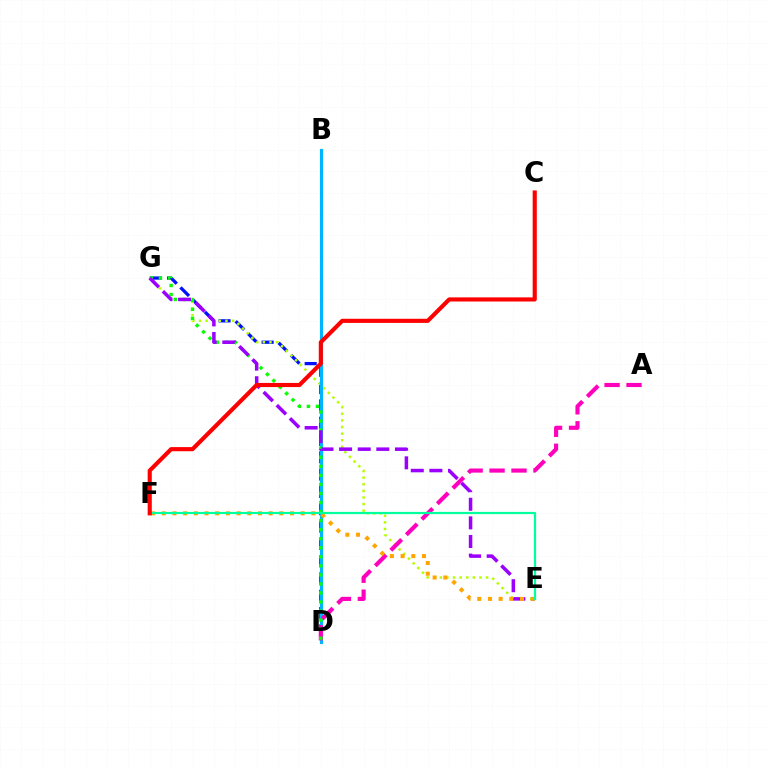{('D', 'G'): [{'color': '#0010ff', 'line_style': 'dashed', 'thickness': 2.35}, {'color': '#08ff00', 'line_style': 'dotted', 'thickness': 2.46}], ('E', 'G'): [{'color': '#b3ff00', 'line_style': 'dotted', 'thickness': 1.8}, {'color': '#9b00ff', 'line_style': 'dashed', 'thickness': 2.53}], ('B', 'D'): [{'color': '#00b5ff', 'line_style': 'solid', 'thickness': 2.25}], ('A', 'D'): [{'color': '#ff00bd', 'line_style': 'dashed', 'thickness': 2.98}], ('E', 'F'): [{'color': '#ffa500', 'line_style': 'dotted', 'thickness': 2.9}, {'color': '#00ff9d', 'line_style': 'solid', 'thickness': 1.59}], ('C', 'F'): [{'color': '#ff0000', 'line_style': 'solid', 'thickness': 2.97}]}